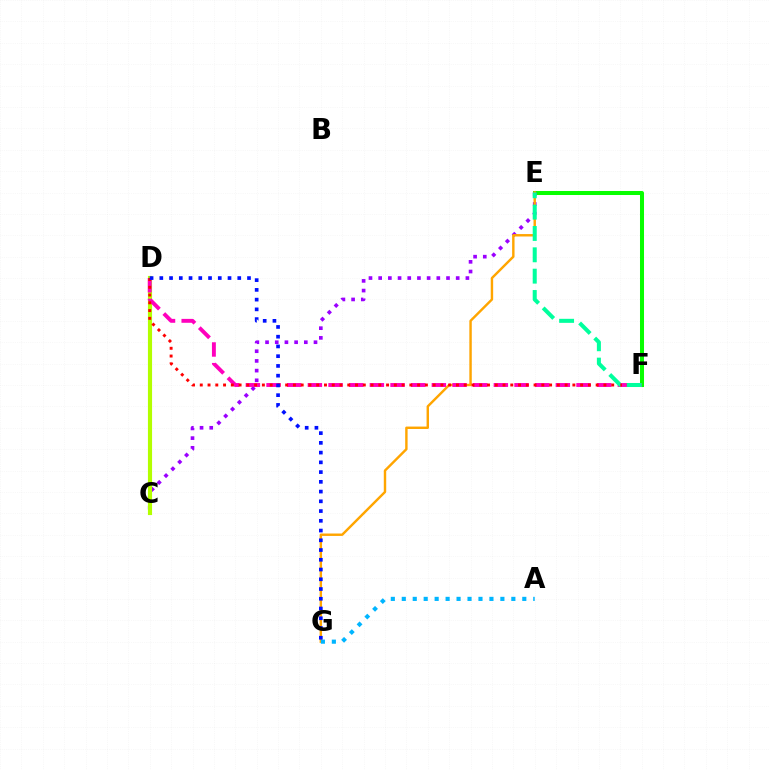{('E', 'F'): [{'color': '#08ff00', 'line_style': 'solid', 'thickness': 2.9}, {'color': '#00ff9d', 'line_style': 'dashed', 'thickness': 2.9}], ('C', 'E'): [{'color': '#9b00ff', 'line_style': 'dotted', 'thickness': 2.63}], ('E', 'G'): [{'color': '#ffa500', 'line_style': 'solid', 'thickness': 1.74}], ('C', 'D'): [{'color': '#b3ff00', 'line_style': 'solid', 'thickness': 2.98}], ('A', 'G'): [{'color': '#00b5ff', 'line_style': 'dotted', 'thickness': 2.98}], ('D', 'F'): [{'color': '#ff00bd', 'line_style': 'dashed', 'thickness': 2.81}, {'color': '#ff0000', 'line_style': 'dotted', 'thickness': 2.11}], ('D', 'G'): [{'color': '#0010ff', 'line_style': 'dotted', 'thickness': 2.65}]}